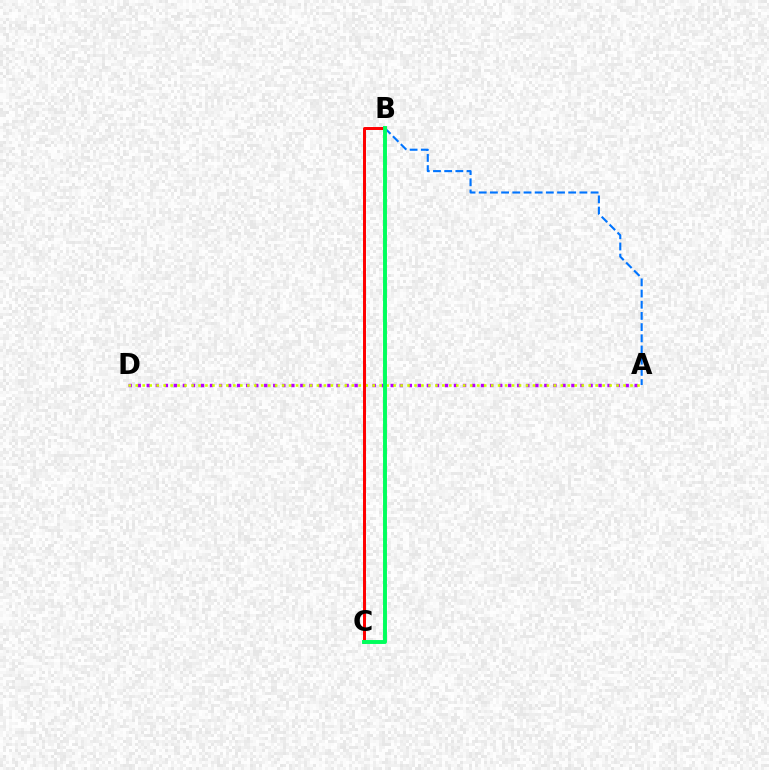{('A', 'D'): [{'color': '#b900ff', 'line_style': 'dotted', 'thickness': 2.46}, {'color': '#d1ff00', 'line_style': 'dotted', 'thickness': 1.89}], ('A', 'B'): [{'color': '#0074ff', 'line_style': 'dashed', 'thickness': 1.52}], ('B', 'C'): [{'color': '#ff0000', 'line_style': 'solid', 'thickness': 2.14}, {'color': '#00ff5c', 'line_style': 'solid', 'thickness': 2.82}]}